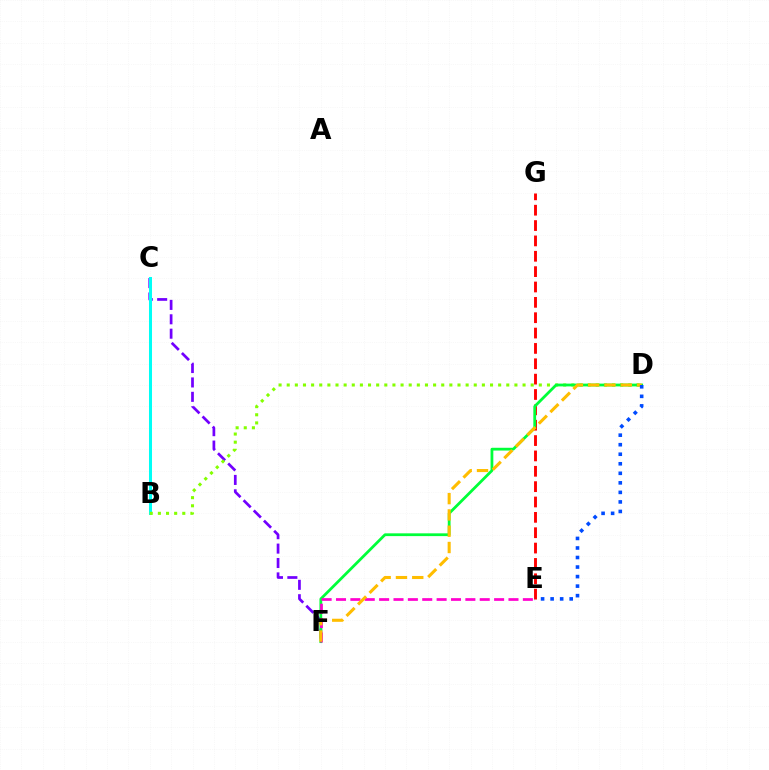{('C', 'F'): [{'color': '#7200ff', 'line_style': 'dashed', 'thickness': 1.96}], ('E', 'G'): [{'color': '#ff0000', 'line_style': 'dashed', 'thickness': 2.09}], ('B', 'C'): [{'color': '#00fff6', 'line_style': 'solid', 'thickness': 2.18}], ('B', 'D'): [{'color': '#84ff00', 'line_style': 'dotted', 'thickness': 2.21}], ('D', 'F'): [{'color': '#00ff39', 'line_style': 'solid', 'thickness': 2.0}, {'color': '#ffbd00', 'line_style': 'dashed', 'thickness': 2.21}], ('E', 'F'): [{'color': '#ff00cf', 'line_style': 'dashed', 'thickness': 1.95}], ('D', 'E'): [{'color': '#004bff', 'line_style': 'dotted', 'thickness': 2.59}]}